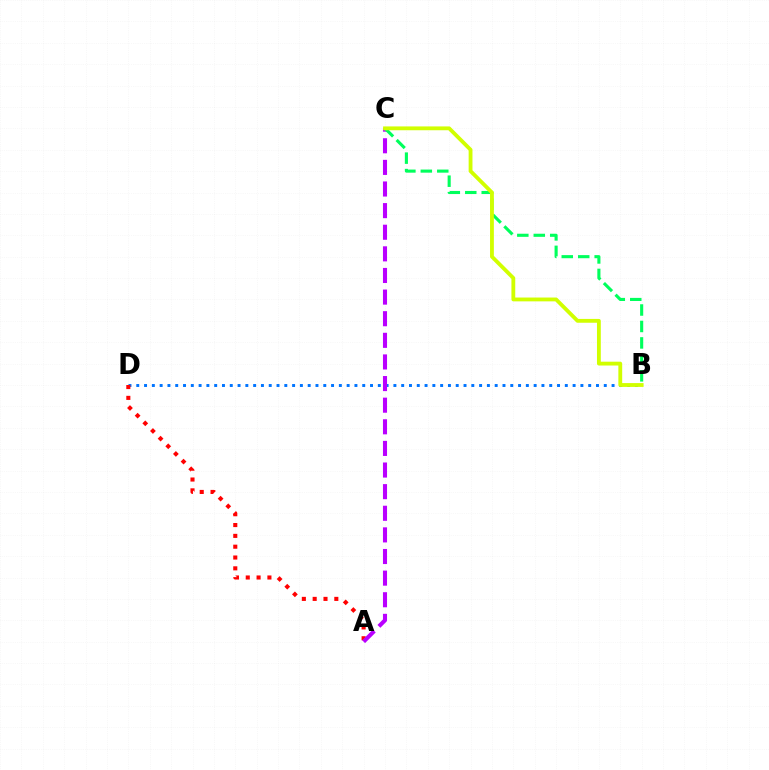{('B', 'D'): [{'color': '#0074ff', 'line_style': 'dotted', 'thickness': 2.12}], ('A', 'D'): [{'color': '#ff0000', 'line_style': 'dotted', 'thickness': 2.94}], ('A', 'C'): [{'color': '#b900ff', 'line_style': 'dashed', 'thickness': 2.94}], ('B', 'C'): [{'color': '#00ff5c', 'line_style': 'dashed', 'thickness': 2.24}, {'color': '#d1ff00', 'line_style': 'solid', 'thickness': 2.76}]}